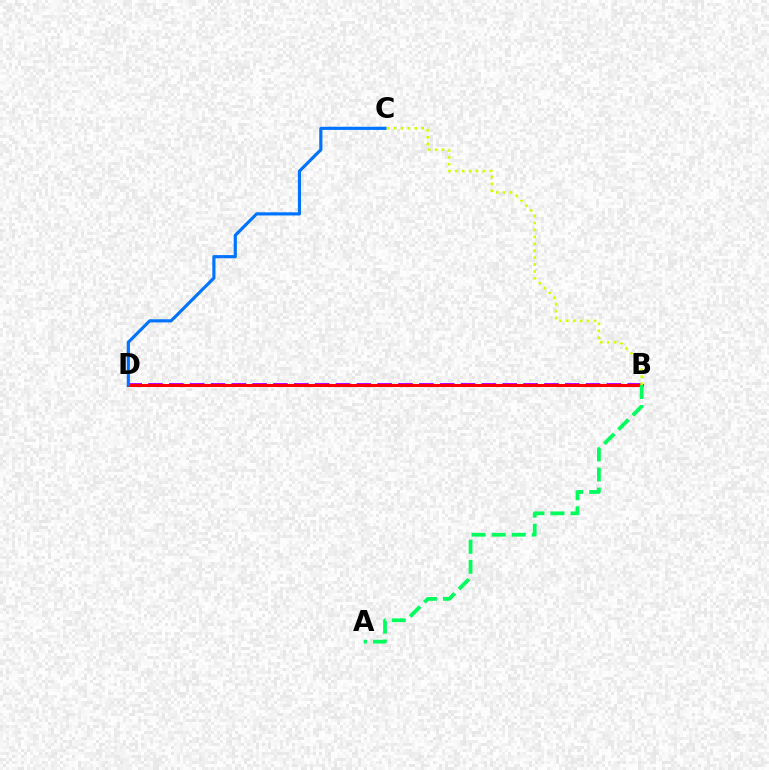{('B', 'D'): [{'color': '#b900ff', 'line_style': 'dashed', 'thickness': 2.83}, {'color': '#ff0000', 'line_style': 'solid', 'thickness': 2.18}], ('A', 'B'): [{'color': '#00ff5c', 'line_style': 'dashed', 'thickness': 2.72}], ('C', 'D'): [{'color': '#0074ff', 'line_style': 'solid', 'thickness': 2.27}], ('B', 'C'): [{'color': '#d1ff00', 'line_style': 'dotted', 'thickness': 1.88}]}